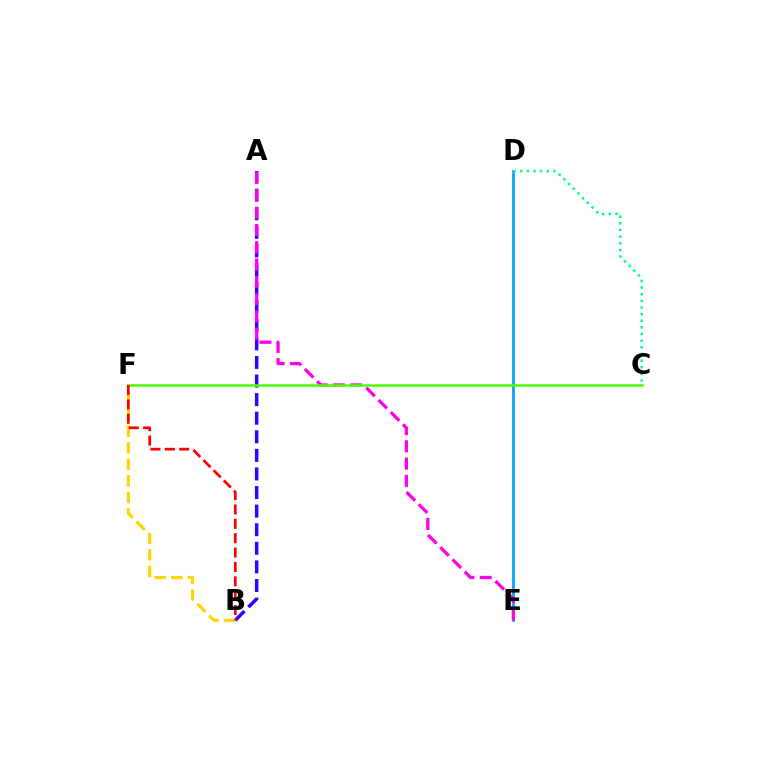{('D', 'E'): [{'color': '#009eff', 'line_style': 'solid', 'thickness': 1.93}], ('C', 'D'): [{'color': '#00ff86', 'line_style': 'dotted', 'thickness': 1.8}], ('A', 'B'): [{'color': '#3700ff', 'line_style': 'dashed', 'thickness': 2.52}], ('B', 'F'): [{'color': '#ffd500', 'line_style': 'dashed', 'thickness': 2.25}, {'color': '#ff0000', 'line_style': 'dashed', 'thickness': 1.95}], ('A', 'E'): [{'color': '#ff00ed', 'line_style': 'dashed', 'thickness': 2.35}], ('C', 'F'): [{'color': '#4fff00', 'line_style': 'solid', 'thickness': 1.82}]}